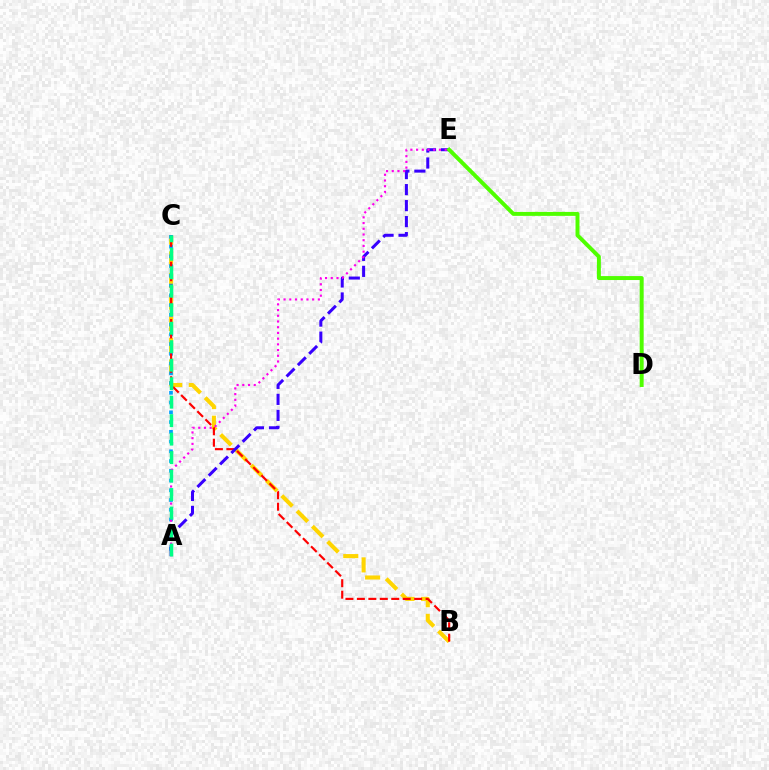{('B', 'C'): [{'color': '#ffd500', 'line_style': 'dashed', 'thickness': 2.94}, {'color': '#ff0000', 'line_style': 'dashed', 'thickness': 1.56}], ('A', 'C'): [{'color': '#009eff', 'line_style': 'dotted', 'thickness': 2.65}, {'color': '#00ff86', 'line_style': 'dashed', 'thickness': 2.51}], ('A', 'E'): [{'color': '#3700ff', 'line_style': 'dashed', 'thickness': 2.17}, {'color': '#ff00ed', 'line_style': 'dotted', 'thickness': 1.55}], ('D', 'E'): [{'color': '#4fff00', 'line_style': 'solid', 'thickness': 2.85}]}